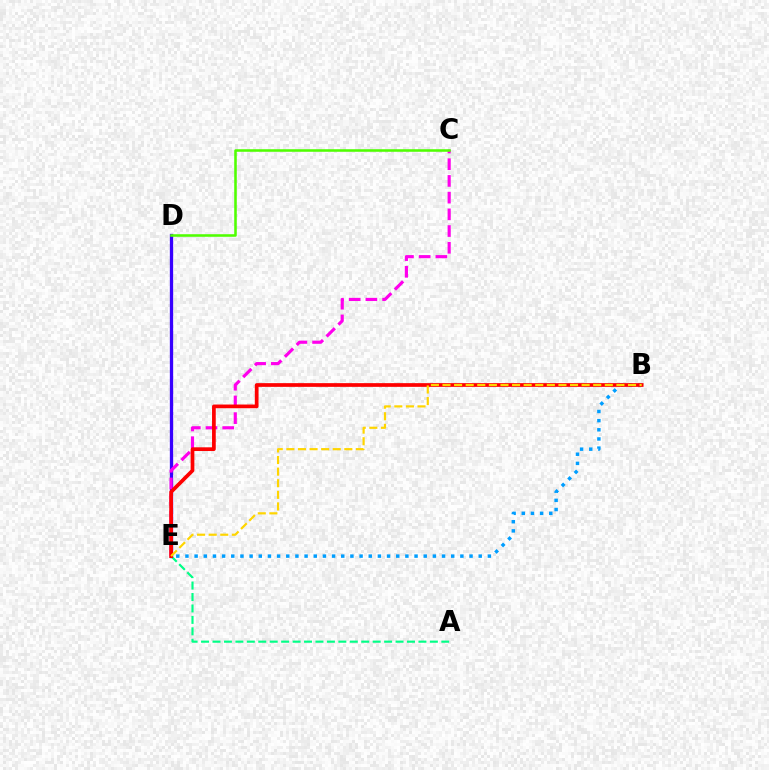{('D', 'E'): [{'color': '#3700ff', 'line_style': 'solid', 'thickness': 2.37}], ('A', 'E'): [{'color': '#00ff86', 'line_style': 'dashed', 'thickness': 1.55}], ('C', 'E'): [{'color': '#ff00ed', 'line_style': 'dashed', 'thickness': 2.27}], ('B', 'E'): [{'color': '#009eff', 'line_style': 'dotted', 'thickness': 2.49}, {'color': '#ff0000', 'line_style': 'solid', 'thickness': 2.67}, {'color': '#ffd500', 'line_style': 'dashed', 'thickness': 1.58}], ('C', 'D'): [{'color': '#4fff00', 'line_style': 'solid', 'thickness': 1.84}]}